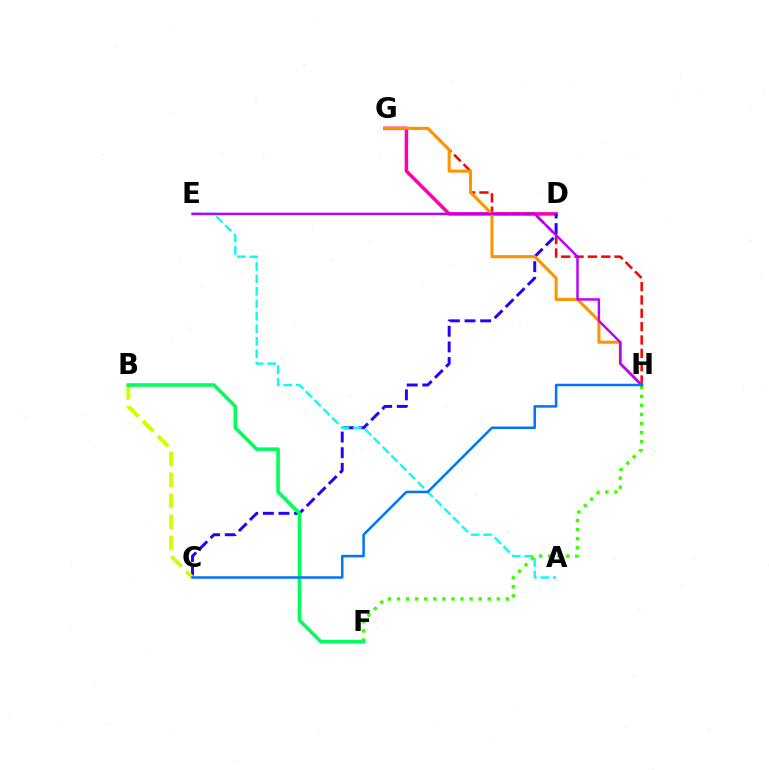{('D', 'G'): [{'color': '#ff00ac', 'line_style': 'solid', 'thickness': 2.53}], ('G', 'H'): [{'color': '#ff0000', 'line_style': 'dashed', 'thickness': 1.81}, {'color': '#ff9400', 'line_style': 'solid', 'thickness': 2.2}], ('C', 'D'): [{'color': '#2500ff', 'line_style': 'dashed', 'thickness': 2.12}], ('B', 'C'): [{'color': '#d1ff00', 'line_style': 'dashed', 'thickness': 2.86}], ('A', 'E'): [{'color': '#00fff6', 'line_style': 'dashed', 'thickness': 1.69}], ('F', 'H'): [{'color': '#3dff00', 'line_style': 'dotted', 'thickness': 2.46}], ('B', 'F'): [{'color': '#00ff5c', 'line_style': 'solid', 'thickness': 2.58}], ('E', 'H'): [{'color': '#b900ff', 'line_style': 'solid', 'thickness': 1.76}], ('C', 'H'): [{'color': '#0074ff', 'line_style': 'solid', 'thickness': 1.81}]}